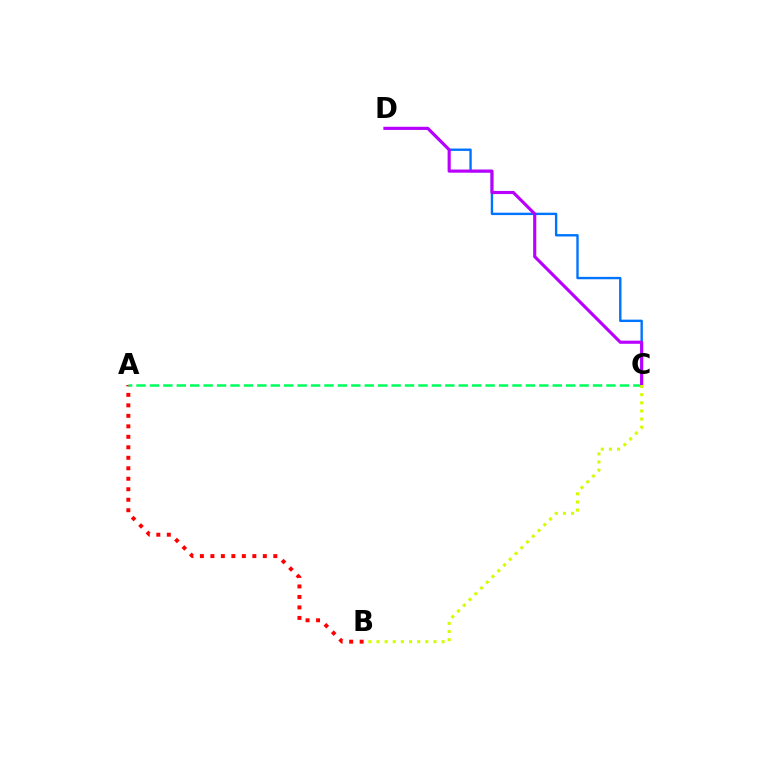{('A', 'B'): [{'color': '#ff0000', 'line_style': 'dotted', 'thickness': 2.85}], ('A', 'C'): [{'color': '#00ff5c', 'line_style': 'dashed', 'thickness': 1.82}], ('C', 'D'): [{'color': '#0074ff', 'line_style': 'solid', 'thickness': 1.72}, {'color': '#b900ff', 'line_style': 'solid', 'thickness': 2.26}], ('B', 'C'): [{'color': '#d1ff00', 'line_style': 'dotted', 'thickness': 2.21}]}